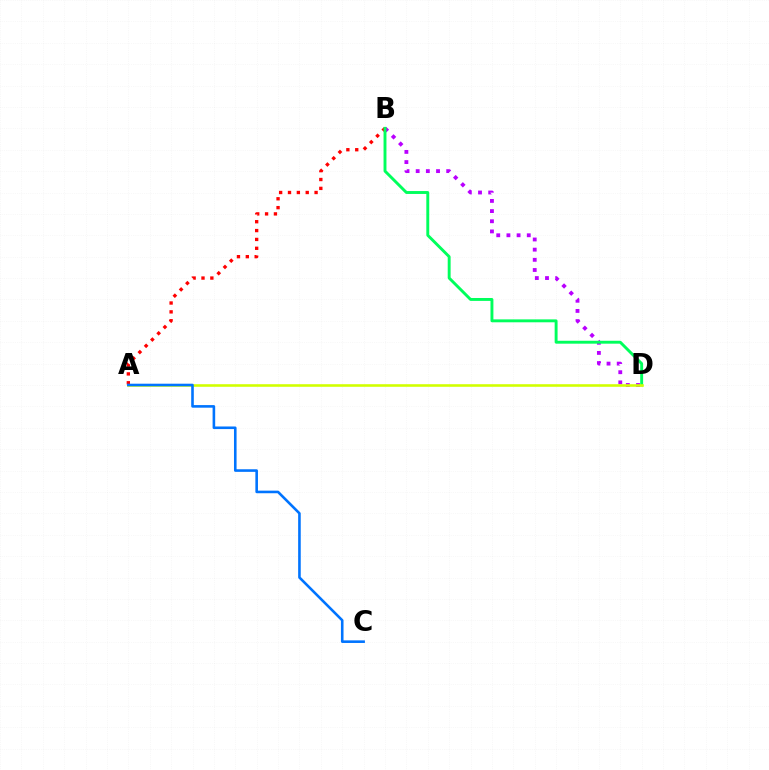{('B', 'D'): [{'color': '#b900ff', 'line_style': 'dotted', 'thickness': 2.76}, {'color': '#00ff5c', 'line_style': 'solid', 'thickness': 2.09}], ('A', 'B'): [{'color': '#ff0000', 'line_style': 'dotted', 'thickness': 2.41}], ('A', 'D'): [{'color': '#d1ff00', 'line_style': 'solid', 'thickness': 1.86}], ('A', 'C'): [{'color': '#0074ff', 'line_style': 'solid', 'thickness': 1.87}]}